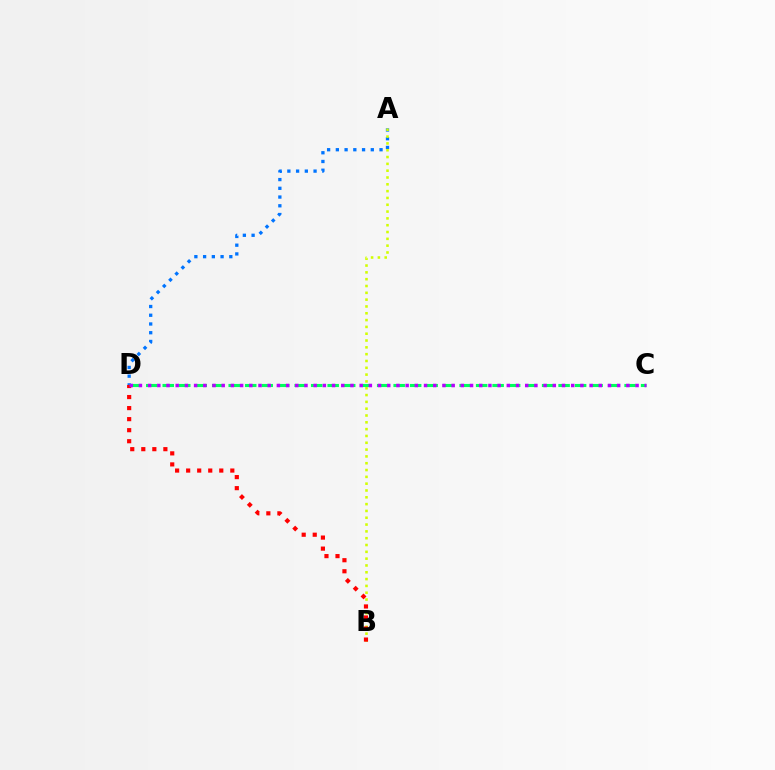{('A', 'D'): [{'color': '#0074ff', 'line_style': 'dotted', 'thickness': 2.37}], ('A', 'B'): [{'color': '#d1ff00', 'line_style': 'dotted', 'thickness': 1.85}], ('C', 'D'): [{'color': '#00ff5c', 'line_style': 'dashed', 'thickness': 2.24}, {'color': '#b900ff', 'line_style': 'dotted', 'thickness': 2.5}], ('B', 'D'): [{'color': '#ff0000', 'line_style': 'dotted', 'thickness': 3.0}]}